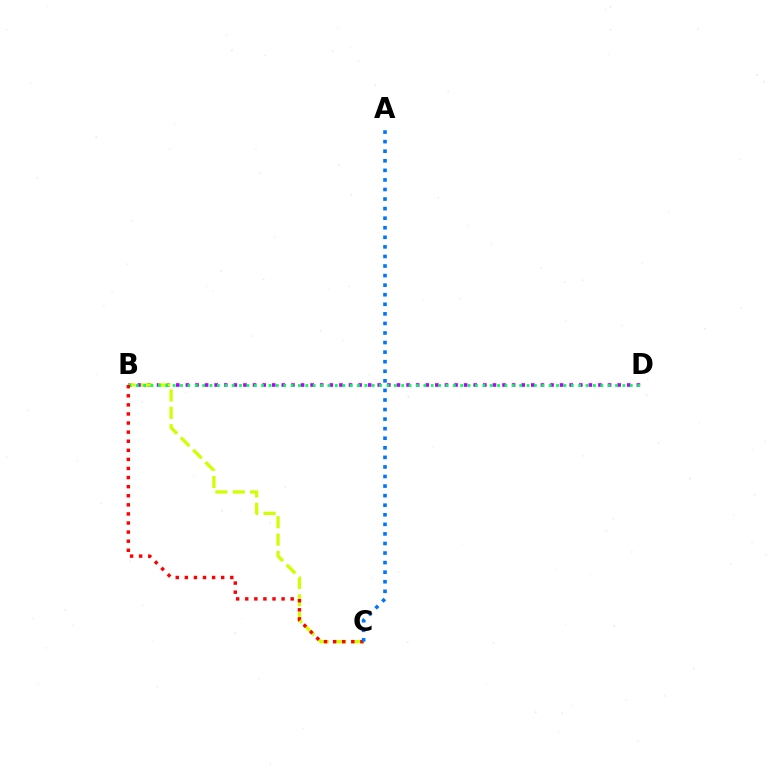{('B', 'D'): [{'color': '#b900ff', 'line_style': 'dotted', 'thickness': 2.61}, {'color': '#00ff5c', 'line_style': 'dotted', 'thickness': 2.0}], ('B', 'C'): [{'color': '#d1ff00', 'line_style': 'dashed', 'thickness': 2.36}, {'color': '#ff0000', 'line_style': 'dotted', 'thickness': 2.47}], ('A', 'C'): [{'color': '#0074ff', 'line_style': 'dotted', 'thickness': 2.6}]}